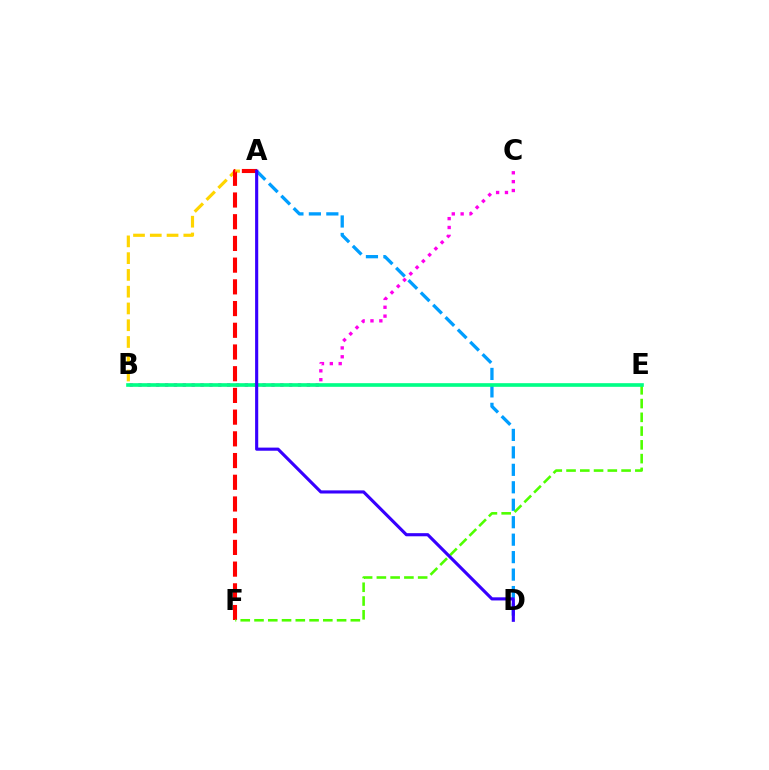{('A', 'D'): [{'color': '#009eff', 'line_style': 'dashed', 'thickness': 2.37}, {'color': '#3700ff', 'line_style': 'solid', 'thickness': 2.25}], ('A', 'B'): [{'color': '#ffd500', 'line_style': 'dashed', 'thickness': 2.28}], ('A', 'F'): [{'color': '#ff0000', 'line_style': 'dashed', 'thickness': 2.95}], ('B', 'C'): [{'color': '#ff00ed', 'line_style': 'dotted', 'thickness': 2.41}], ('E', 'F'): [{'color': '#4fff00', 'line_style': 'dashed', 'thickness': 1.87}], ('B', 'E'): [{'color': '#00ff86', 'line_style': 'solid', 'thickness': 2.62}]}